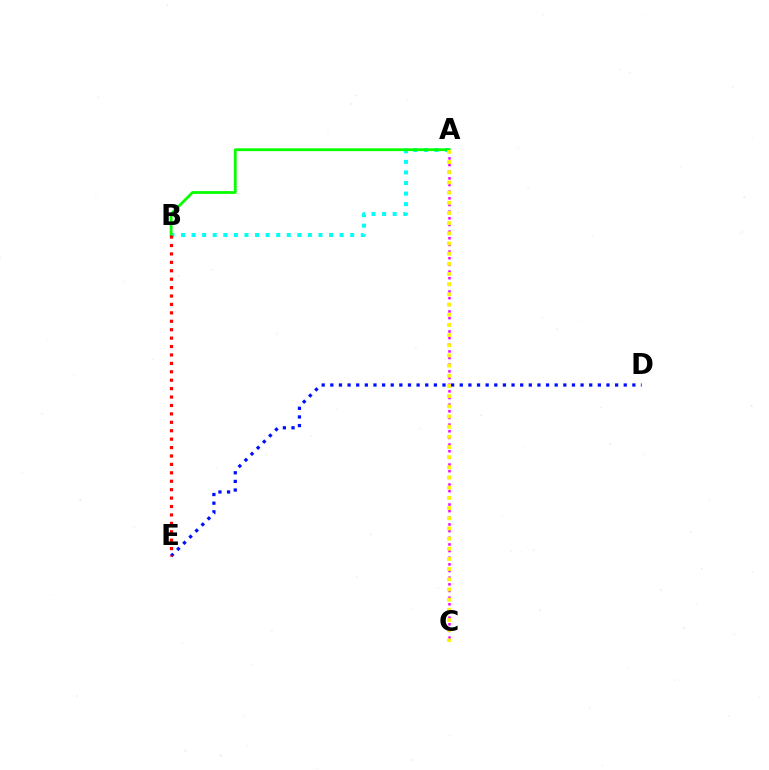{('A', 'C'): [{'color': '#ee00ff', 'line_style': 'dotted', 'thickness': 1.81}, {'color': '#fcf500', 'line_style': 'dotted', 'thickness': 2.76}], ('D', 'E'): [{'color': '#0010ff', 'line_style': 'dotted', 'thickness': 2.34}], ('A', 'B'): [{'color': '#00fff6', 'line_style': 'dotted', 'thickness': 2.87}, {'color': '#08ff00', 'line_style': 'solid', 'thickness': 2.01}], ('B', 'E'): [{'color': '#ff0000', 'line_style': 'dotted', 'thickness': 2.29}]}